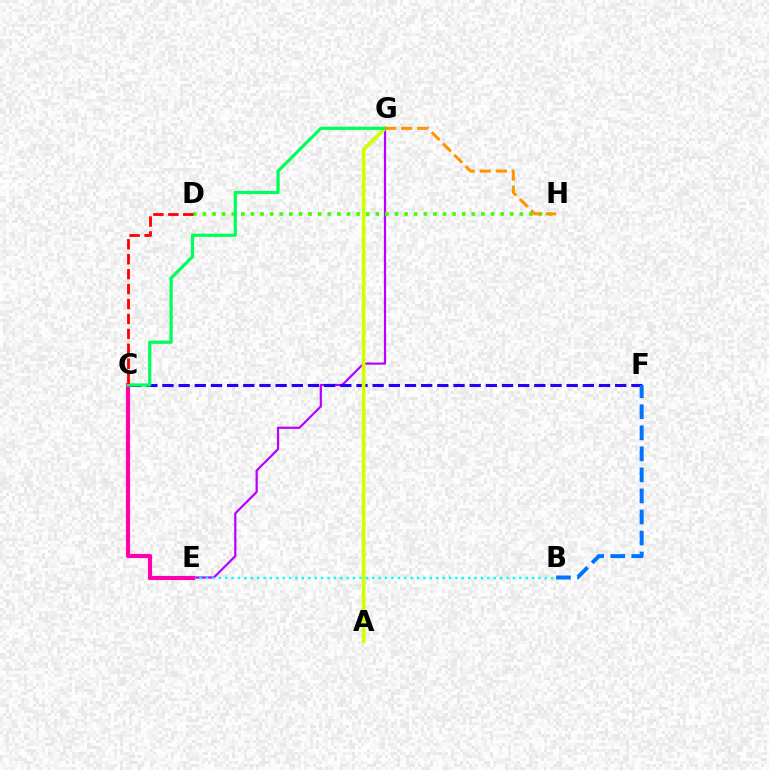{('E', 'G'): [{'color': '#b900ff', 'line_style': 'solid', 'thickness': 1.59}], ('D', 'H'): [{'color': '#3dff00', 'line_style': 'dotted', 'thickness': 2.61}], ('C', 'F'): [{'color': '#2500ff', 'line_style': 'dashed', 'thickness': 2.2}], ('B', 'E'): [{'color': '#00fff6', 'line_style': 'dotted', 'thickness': 1.74}], ('C', 'E'): [{'color': '#ff00ac', 'line_style': 'solid', 'thickness': 2.96}], ('A', 'G'): [{'color': '#d1ff00', 'line_style': 'solid', 'thickness': 2.65}], ('C', 'G'): [{'color': '#00ff5c', 'line_style': 'solid', 'thickness': 2.33}], ('G', 'H'): [{'color': '#ff9400', 'line_style': 'dashed', 'thickness': 2.18}], ('B', 'F'): [{'color': '#0074ff', 'line_style': 'dashed', 'thickness': 2.86}], ('C', 'D'): [{'color': '#ff0000', 'line_style': 'dashed', 'thickness': 2.03}]}